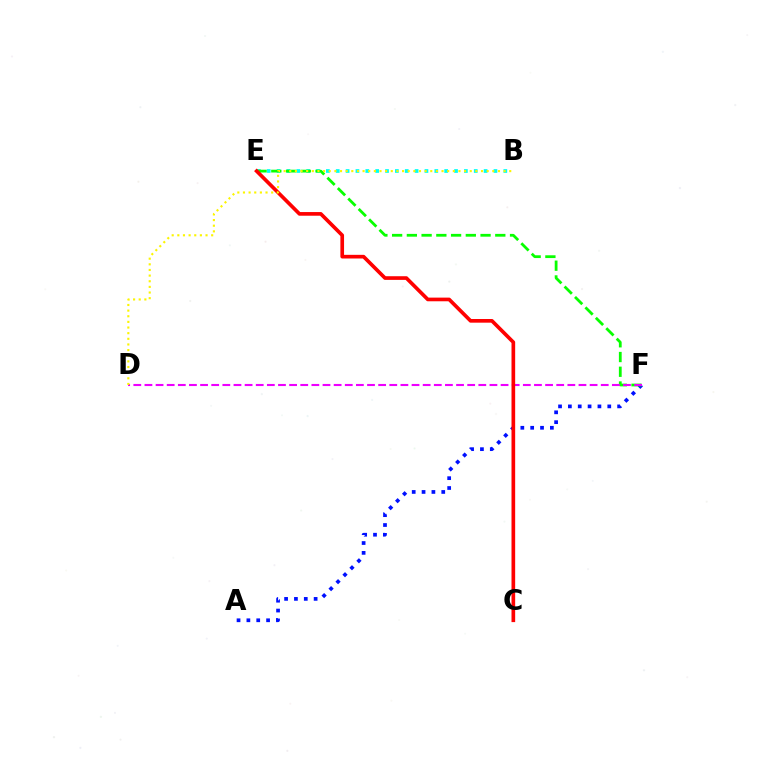{('B', 'E'): [{'color': '#00fff6', 'line_style': 'dotted', 'thickness': 2.68}], ('A', 'F'): [{'color': '#0010ff', 'line_style': 'dotted', 'thickness': 2.68}], ('E', 'F'): [{'color': '#08ff00', 'line_style': 'dashed', 'thickness': 2.0}], ('D', 'F'): [{'color': '#ee00ff', 'line_style': 'dashed', 'thickness': 1.51}], ('C', 'E'): [{'color': '#ff0000', 'line_style': 'solid', 'thickness': 2.64}], ('B', 'D'): [{'color': '#fcf500', 'line_style': 'dotted', 'thickness': 1.53}]}